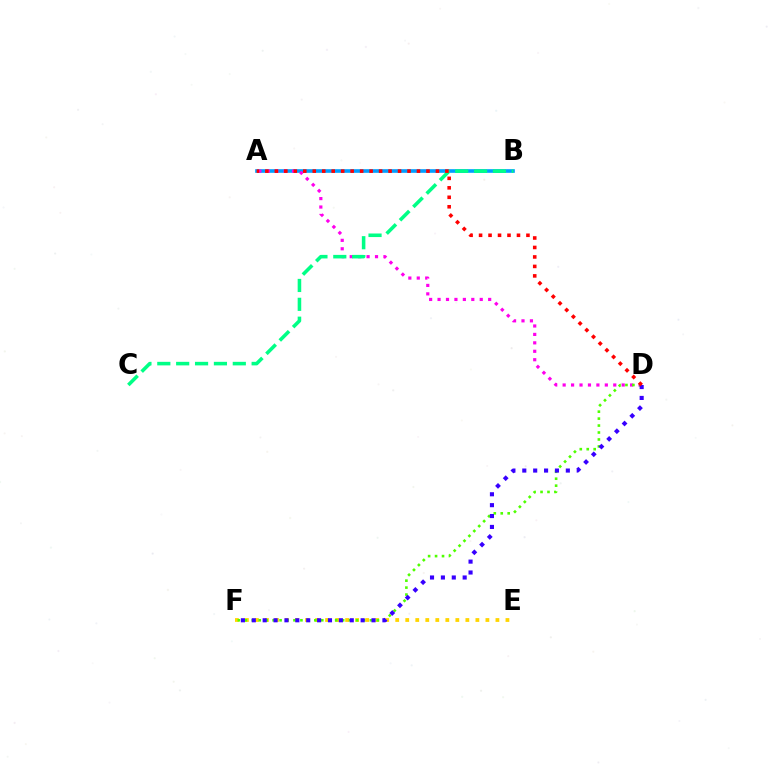{('A', 'B'): [{'color': '#009eff', 'line_style': 'solid', 'thickness': 2.62}], ('E', 'F'): [{'color': '#ffd500', 'line_style': 'dotted', 'thickness': 2.72}], ('A', 'D'): [{'color': '#ff00ed', 'line_style': 'dotted', 'thickness': 2.29}, {'color': '#ff0000', 'line_style': 'dotted', 'thickness': 2.57}], ('D', 'F'): [{'color': '#4fff00', 'line_style': 'dotted', 'thickness': 1.89}, {'color': '#3700ff', 'line_style': 'dotted', 'thickness': 2.96}], ('B', 'C'): [{'color': '#00ff86', 'line_style': 'dashed', 'thickness': 2.56}]}